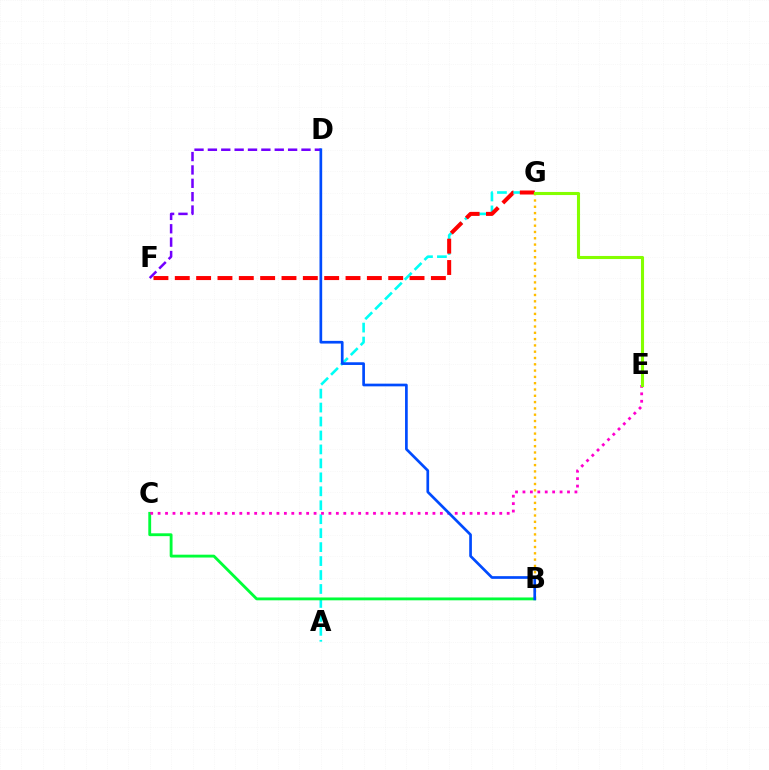{('A', 'G'): [{'color': '#00fff6', 'line_style': 'dashed', 'thickness': 1.9}], ('B', 'C'): [{'color': '#00ff39', 'line_style': 'solid', 'thickness': 2.05}], ('D', 'F'): [{'color': '#7200ff', 'line_style': 'dashed', 'thickness': 1.82}], ('F', 'G'): [{'color': '#ff0000', 'line_style': 'dashed', 'thickness': 2.9}], ('C', 'E'): [{'color': '#ff00cf', 'line_style': 'dotted', 'thickness': 2.02}], ('B', 'G'): [{'color': '#ffbd00', 'line_style': 'dotted', 'thickness': 1.71}], ('E', 'G'): [{'color': '#84ff00', 'line_style': 'solid', 'thickness': 2.22}], ('B', 'D'): [{'color': '#004bff', 'line_style': 'solid', 'thickness': 1.94}]}